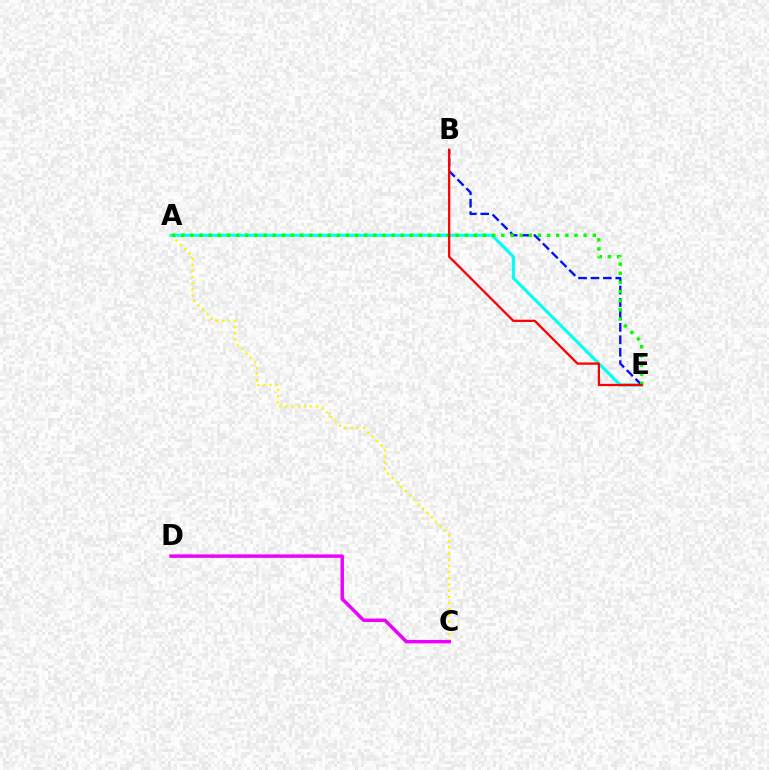{('A', 'C'): [{'color': '#fcf500', 'line_style': 'dotted', 'thickness': 1.68}], ('A', 'E'): [{'color': '#00fff6', 'line_style': 'solid', 'thickness': 2.24}, {'color': '#08ff00', 'line_style': 'dotted', 'thickness': 2.48}], ('B', 'E'): [{'color': '#0010ff', 'line_style': 'dashed', 'thickness': 1.69}, {'color': '#ff0000', 'line_style': 'solid', 'thickness': 1.64}], ('C', 'D'): [{'color': '#ee00ff', 'line_style': 'solid', 'thickness': 2.48}]}